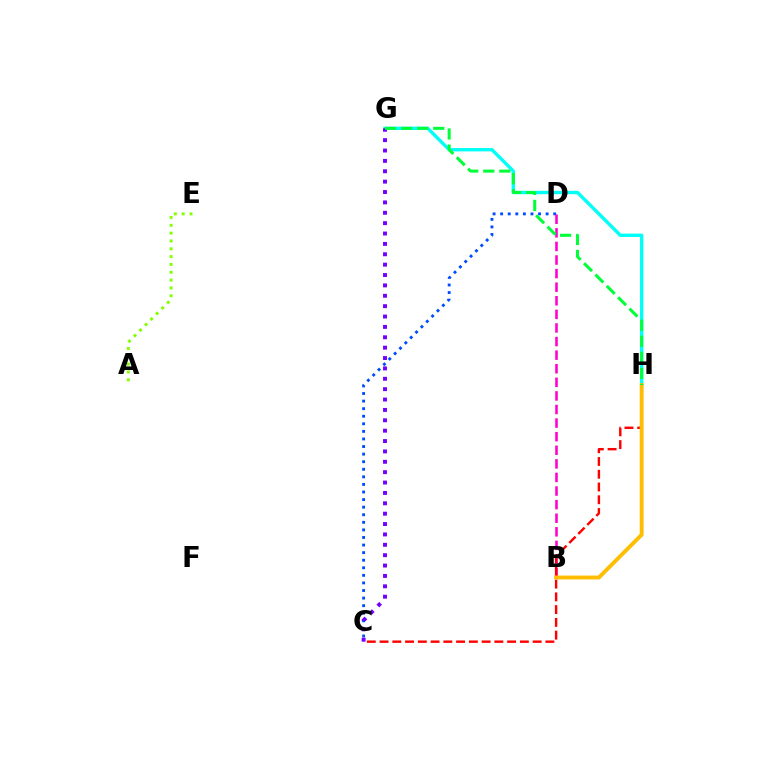{('C', 'D'): [{'color': '#004bff', 'line_style': 'dotted', 'thickness': 2.06}], ('B', 'D'): [{'color': '#ff00cf', 'line_style': 'dashed', 'thickness': 1.85}], ('G', 'H'): [{'color': '#00fff6', 'line_style': 'solid', 'thickness': 2.42}, {'color': '#00ff39', 'line_style': 'dashed', 'thickness': 2.18}], ('C', 'H'): [{'color': '#ff0000', 'line_style': 'dashed', 'thickness': 1.73}], ('B', 'H'): [{'color': '#ffbd00', 'line_style': 'solid', 'thickness': 2.8}], ('C', 'G'): [{'color': '#7200ff', 'line_style': 'dotted', 'thickness': 2.82}], ('A', 'E'): [{'color': '#84ff00', 'line_style': 'dotted', 'thickness': 2.13}]}